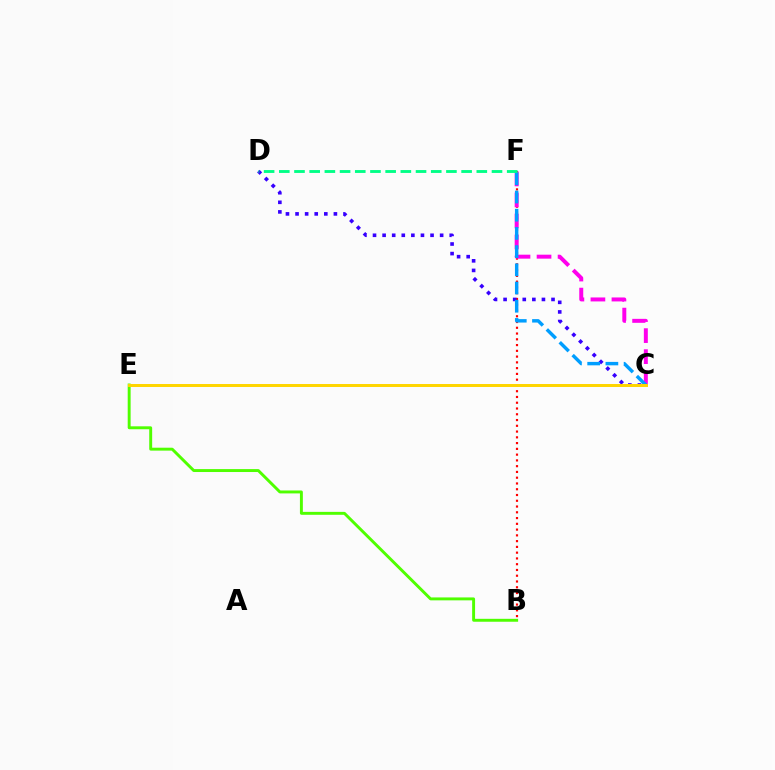{('B', 'E'): [{'color': '#4fff00', 'line_style': 'solid', 'thickness': 2.11}], ('B', 'F'): [{'color': '#ff0000', 'line_style': 'dotted', 'thickness': 1.57}], ('C', 'D'): [{'color': '#3700ff', 'line_style': 'dotted', 'thickness': 2.6}], ('C', 'F'): [{'color': '#ff00ed', 'line_style': 'dashed', 'thickness': 2.86}, {'color': '#009eff', 'line_style': 'dashed', 'thickness': 2.47}], ('D', 'F'): [{'color': '#00ff86', 'line_style': 'dashed', 'thickness': 2.06}], ('C', 'E'): [{'color': '#ffd500', 'line_style': 'solid', 'thickness': 2.15}]}